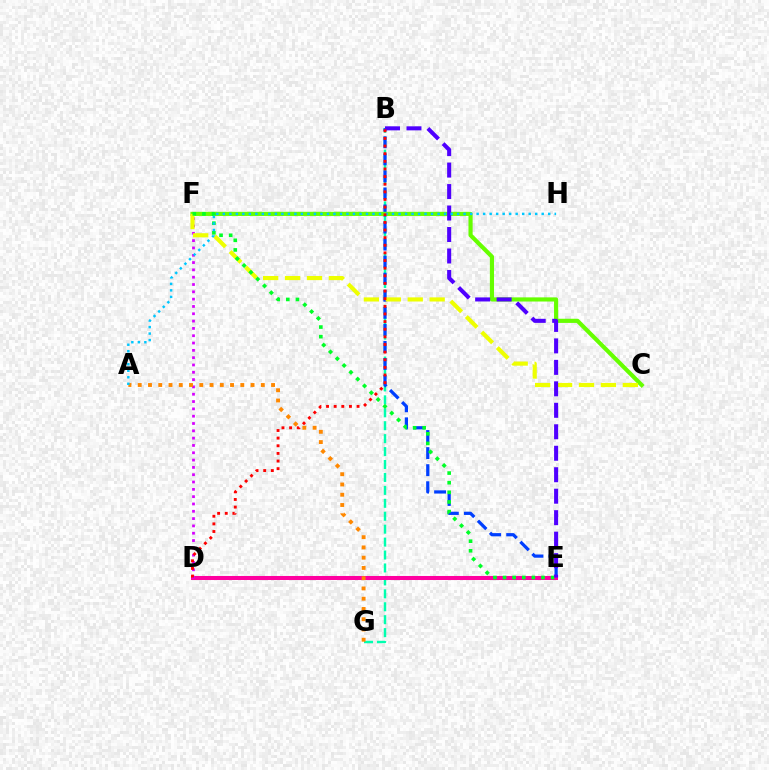{('B', 'G'): [{'color': '#00ffaf', 'line_style': 'dashed', 'thickness': 1.76}], ('B', 'E'): [{'color': '#003fff', 'line_style': 'dashed', 'thickness': 2.32}, {'color': '#4f00ff', 'line_style': 'dashed', 'thickness': 2.92}], ('D', 'E'): [{'color': '#ff00a0', 'line_style': 'solid', 'thickness': 2.91}], ('C', 'F'): [{'color': '#66ff00', 'line_style': 'solid', 'thickness': 2.99}, {'color': '#eeff00', 'line_style': 'dashed', 'thickness': 2.98}], ('D', 'F'): [{'color': '#d600ff', 'line_style': 'dotted', 'thickness': 1.99}], ('E', 'F'): [{'color': '#00ff27', 'line_style': 'dotted', 'thickness': 2.61}], ('A', 'G'): [{'color': '#ff8800', 'line_style': 'dotted', 'thickness': 2.79}], ('A', 'H'): [{'color': '#00c7ff', 'line_style': 'dotted', 'thickness': 1.77}], ('B', 'D'): [{'color': '#ff0000', 'line_style': 'dotted', 'thickness': 2.07}]}